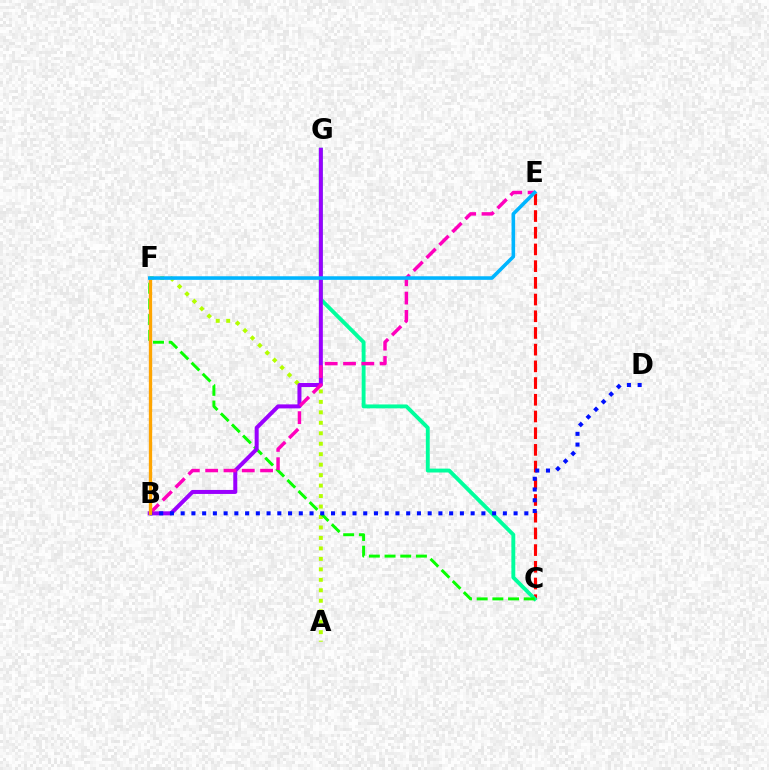{('C', 'E'): [{'color': '#ff0000', 'line_style': 'dashed', 'thickness': 2.27}], ('A', 'F'): [{'color': '#b3ff00', 'line_style': 'dotted', 'thickness': 2.84}], ('C', 'G'): [{'color': '#00ff9d', 'line_style': 'solid', 'thickness': 2.8}], ('C', 'F'): [{'color': '#08ff00', 'line_style': 'dashed', 'thickness': 2.13}], ('B', 'G'): [{'color': '#9b00ff', 'line_style': 'solid', 'thickness': 2.88}], ('B', 'E'): [{'color': '#ff00bd', 'line_style': 'dashed', 'thickness': 2.49}], ('B', 'D'): [{'color': '#0010ff', 'line_style': 'dotted', 'thickness': 2.92}], ('B', 'F'): [{'color': '#ffa500', 'line_style': 'solid', 'thickness': 2.4}], ('E', 'F'): [{'color': '#00b5ff', 'line_style': 'solid', 'thickness': 2.58}]}